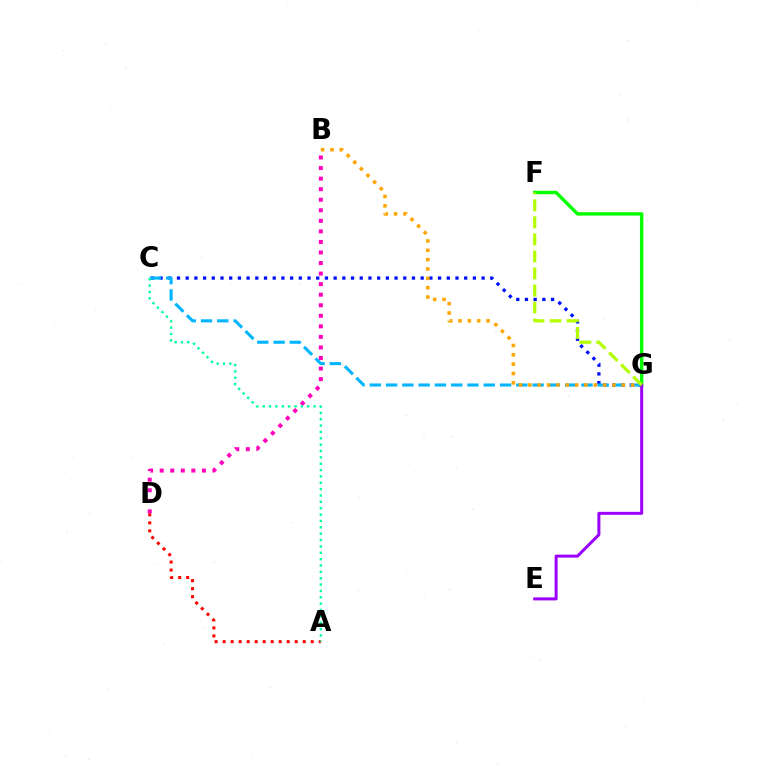{('C', 'G'): [{'color': '#0010ff', 'line_style': 'dotted', 'thickness': 2.36}, {'color': '#00b5ff', 'line_style': 'dashed', 'thickness': 2.21}], ('B', 'G'): [{'color': '#ffa500', 'line_style': 'dotted', 'thickness': 2.54}], ('F', 'G'): [{'color': '#08ff00', 'line_style': 'solid', 'thickness': 2.48}, {'color': '#b3ff00', 'line_style': 'dashed', 'thickness': 2.32}], ('E', 'G'): [{'color': '#9b00ff', 'line_style': 'solid', 'thickness': 2.16}], ('B', 'D'): [{'color': '#ff00bd', 'line_style': 'dotted', 'thickness': 2.87}], ('A', 'D'): [{'color': '#ff0000', 'line_style': 'dotted', 'thickness': 2.18}], ('A', 'C'): [{'color': '#00ff9d', 'line_style': 'dotted', 'thickness': 1.73}]}